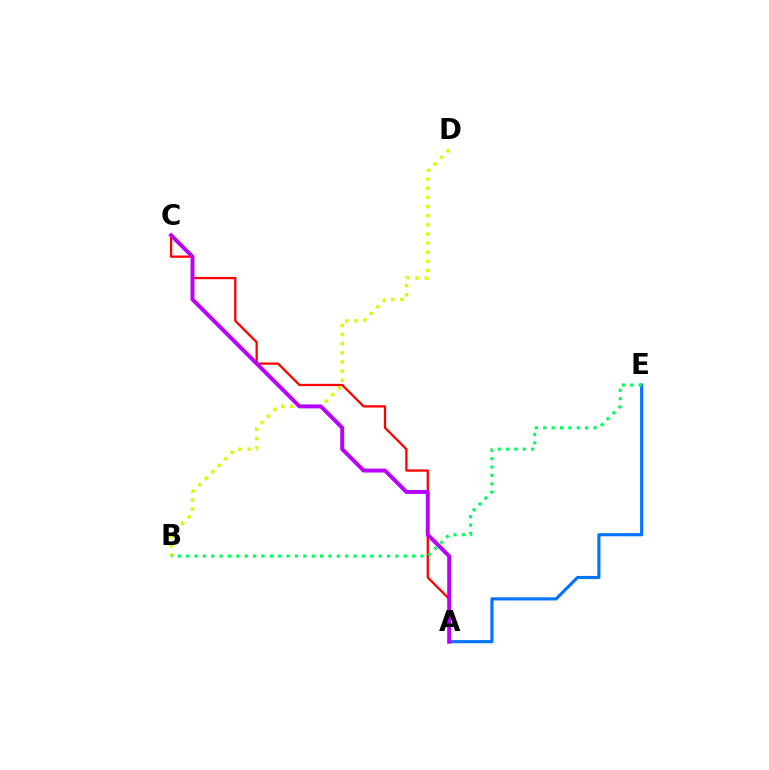{('B', 'D'): [{'color': '#d1ff00', 'line_style': 'dotted', 'thickness': 2.48}], ('A', 'C'): [{'color': '#ff0000', 'line_style': 'solid', 'thickness': 1.64}, {'color': '#b900ff', 'line_style': 'solid', 'thickness': 2.84}], ('A', 'E'): [{'color': '#0074ff', 'line_style': 'solid', 'thickness': 2.25}], ('B', 'E'): [{'color': '#00ff5c', 'line_style': 'dotted', 'thickness': 2.27}]}